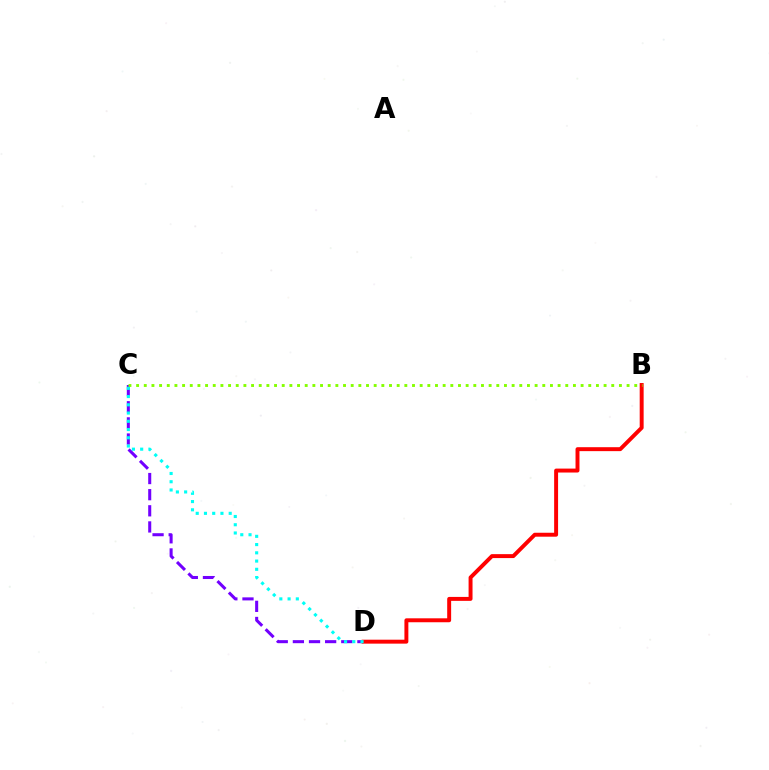{('C', 'D'): [{'color': '#7200ff', 'line_style': 'dashed', 'thickness': 2.19}, {'color': '#00fff6', 'line_style': 'dotted', 'thickness': 2.24}], ('B', 'D'): [{'color': '#ff0000', 'line_style': 'solid', 'thickness': 2.84}], ('B', 'C'): [{'color': '#84ff00', 'line_style': 'dotted', 'thickness': 2.08}]}